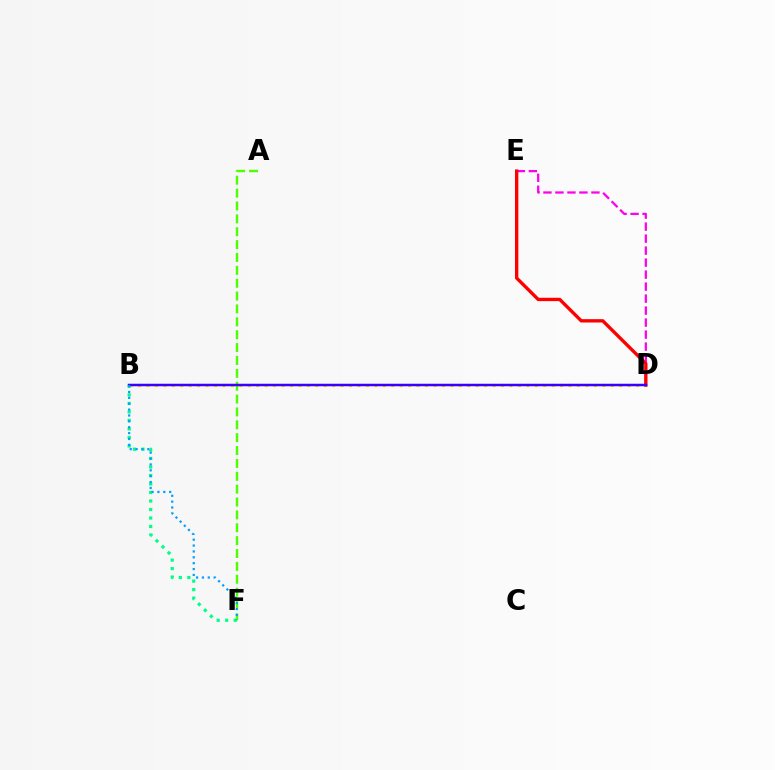{('D', 'E'): [{'color': '#ff00ed', 'line_style': 'dashed', 'thickness': 1.63}, {'color': '#ff0000', 'line_style': 'solid', 'thickness': 2.41}], ('B', 'F'): [{'color': '#00ff86', 'line_style': 'dotted', 'thickness': 2.31}, {'color': '#009eff', 'line_style': 'dotted', 'thickness': 1.6}], ('B', 'D'): [{'color': '#ffd500', 'line_style': 'dotted', 'thickness': 2.29}, {'color': '#3700ff', 'line_style': 'solid', 'thickness': 1.8}], ('A', 'F'): [{'color': '#4fff00', 'line_style': 'dashed', 'thickness': 1.75}]}